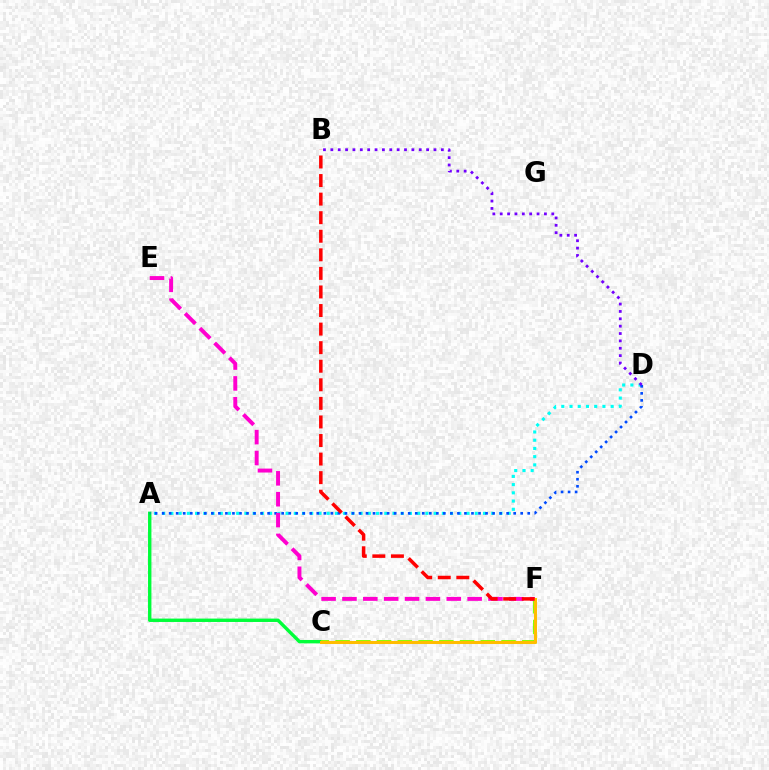{('A', 'D'): [{'color': '#00fff6', 'line_style': 'dotted', 'thickness': 2.23}, {'color': '#004bff', 'line_style': 'dotted', 'thickness': 1.91}], ('A', 'C'): [{'color': '#00ff39', 'line_style': 'solid', 'thickness': 2.44}], ('C', 'F'): [{'color': '#84ff00', 'line_style': 'dashed', 'thickness': 2.82}, {'color': '#ffbd00', 'line_style': 'solid', 'thickness': 2.19}], ('E', 'F'): [{'color': '#ff00cf', 'line_style': 'dashed', 'thickness': 2.83}], ('B', 'F'): [{'color': '#ff0000', 'line_style': 'dashed', 'thickness': 2.52}], ('B', 'D'): [{'color': '#7200ff', 'line_style': 'dotted', 'thickness': 2.0}]}